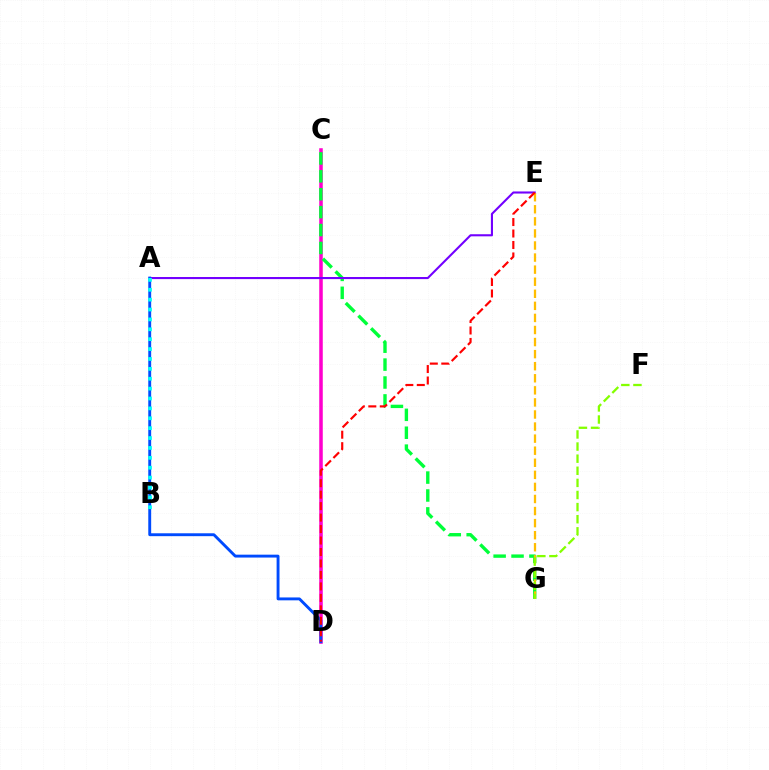{('C', 'D'): [{'color': '#ff00cf', 'line_style': 'solid', 'thickness': 2.55}], ('C', 'G'): [{'color': '#00ff39', 'line_style': 'dashed', 'thickness': 2.43}], ('A', 'E'): [{'color': '#7200ff', 'line_style': 'solid', 'thickness': 1.51}], ('E', 'G'): [{'color': '#ffbd00', 'line_style': 'dashed', 'thickness': 1.64}], ('A', 'D'): [{'color': '#004bff', 'line_style': 'solid', 'thickness': 2.08}], ('A', 'B'): [{'color': '#00fff6', 'line_style': 'dotted', 'thickness': 2.69}], ('F', 'G'): [{'color': '#84ff00', 'line_style': 'dashed', 'thickness': 1.64}], ('D', 'E'): [{'color': '#ff0000', 'line_style': 'dashed', 'thickness': 1.56}]}